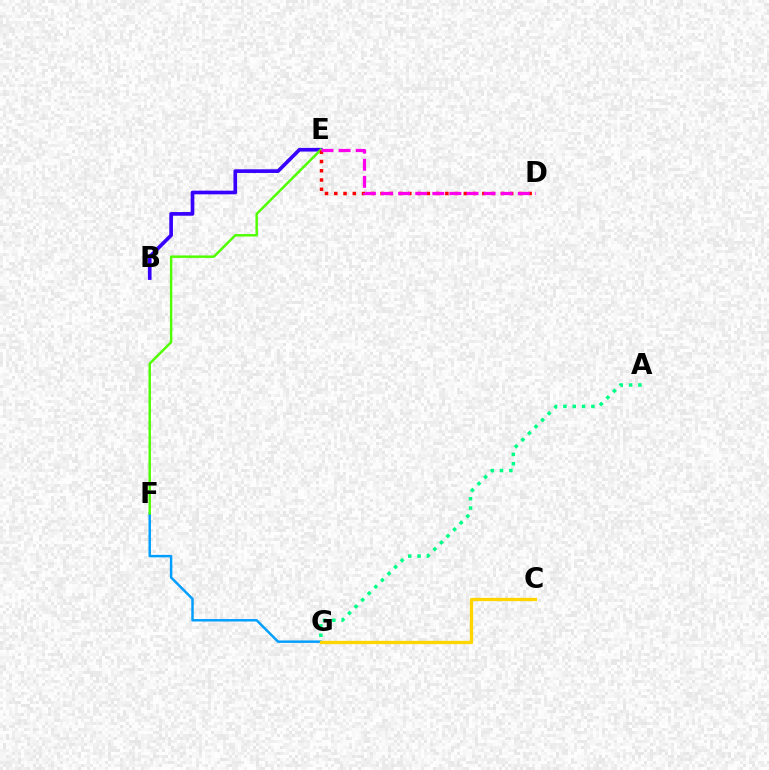{('F', 'G'): [{'color': '#009eff', 'line_style': 'solid', 'thickness': 1.77}], ('B', 'E'): [{'color': '#3700ff', 'line_style': 'solid', 'thickness': 2.64}], ('E', 'F'): [{'color': '#4fff00', 'line_style': 'solid', 'thickness': 1.75}], ('D', 'E'): [{'color': '#ff0000', 'line_style': 'dotted', 'thickness': 2.51}, {'color': '#ff00ed', 'line_style': 'dashed', 'thickness': 2.32}], ('C', 'G'): [{'color': '#ffd500', 'line_style': 'solid', 'thickness': 2.37}], ('A', 'G'): [{'color': '#00ff86', 'line_style': 'dotted', 'thickness': 2.53}]}